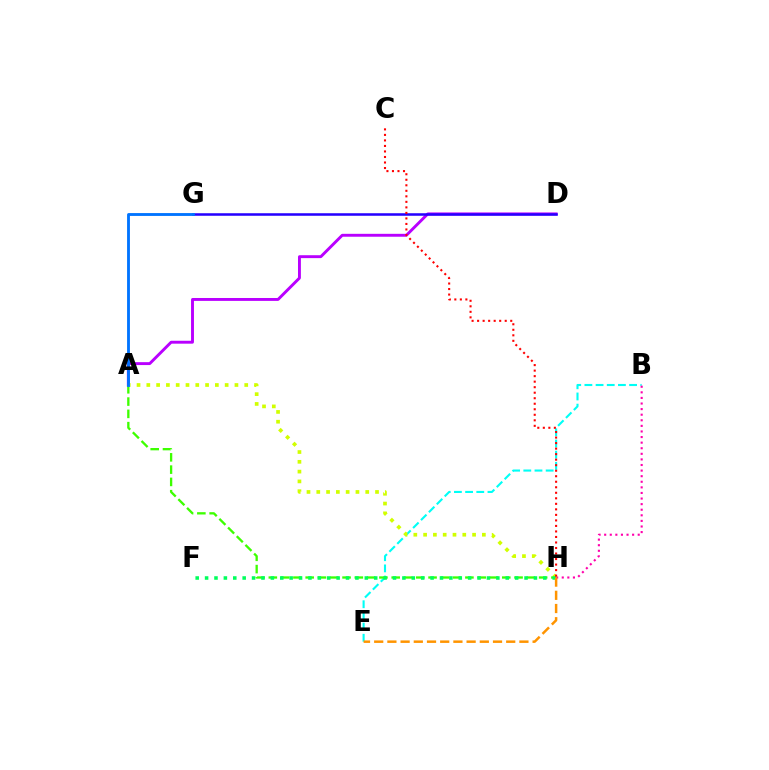{('B', 'E'): [{'color': '#00fff6', 'line_style': 'dashed', 'thickness': 1.52}], ('A', 'D'): [{'color': '#b900ff', 'line_style': 'solid', 'thickness': 2.09}], ('A', 'H'): [{'color': '#3dff00', 'line_style': 'dashed', 'thickness': 1.67}, {'color': '#d1ff00', 'line_style': 'dotted', 'thickness': 2.66}], ('B', 'H'): [{'color': '#ff00ac', 'line_style': 'dotted', 'thickness': 1.52}], ('F', 'H'): [{'color': '#00ff5c', 'line_style': 'dotted', 'thickness': 2.55}], ('D', 'G'): [{'color': '#2500ff', 'line_style': 'solid', 'thickness': 1.82}], ('A', 'G'): [{'color': '#0074ff', 'line_style': 'solid', 'thickness': 2.05}], ('E', 'H'): [{'color': '#ff9400', 'line_style': 'dashed', 'thickness': 1.79}], ('C', 'H'): [{'color': '#ff0000', 'line_style': 'dotted', 'thickness': 1.5}]}